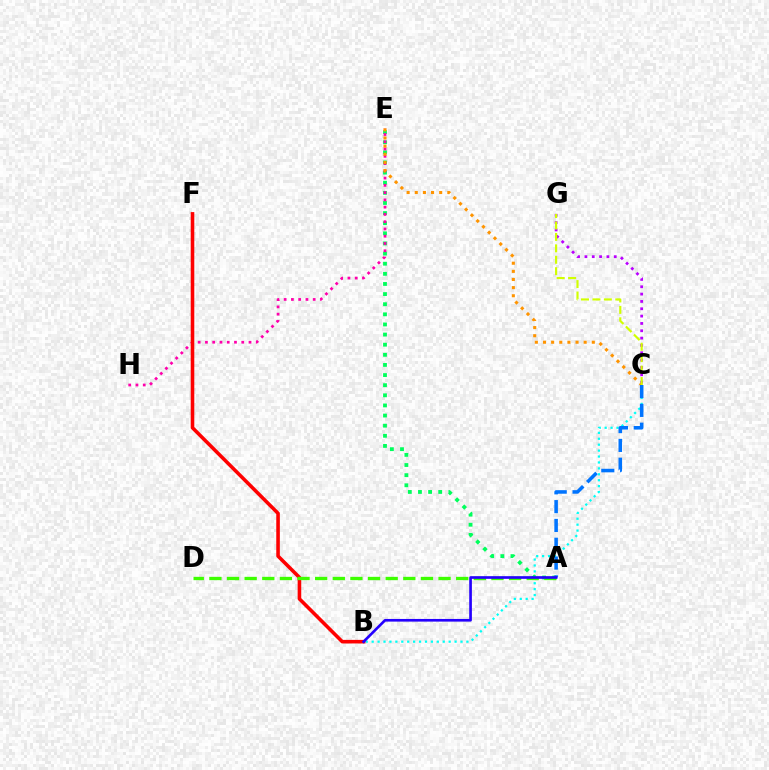{('C', 'G'): [{'color': '#b900ff', 'line_style': 'dotted', 'thickness': 1.99}, {'color': '#d1ff00', 'line_style': 'dashed', 'thickness': 1.55}], ('A', 'E'): [{'color': '#00ff5c', 'line_style': 'dotted', 'thickness': 2.75}], ('E', 'H'): [{'color': '#ff00ac', 'line_style': 'dotted', 'thickness': 1.97}], ('C', 'E'): [{'color': '#ff9400', 'line_style': 'dotted', 'thickness': 2.21}], ('B', 'C'): [{'color': '#00fff6', 'line_style': 'dotted', 'thickness': 1.61}], ('A', 'C'): [{'color': '#0074ff', 'line_style': 'dashed', 'thickness': 2.56}], ('B', 'F'): [{'color': '#ff0000', 'line_style': 'solid', 'thickness': 2.58}], ('A', 'D'): [{'color': '#3dff00', 'line_style': 'dashed', 'thickness': 2.39}], ('A', 'B'): [{'color': '#2500ff', 'line_style': 'solid', 'thickness': 1.91}]}